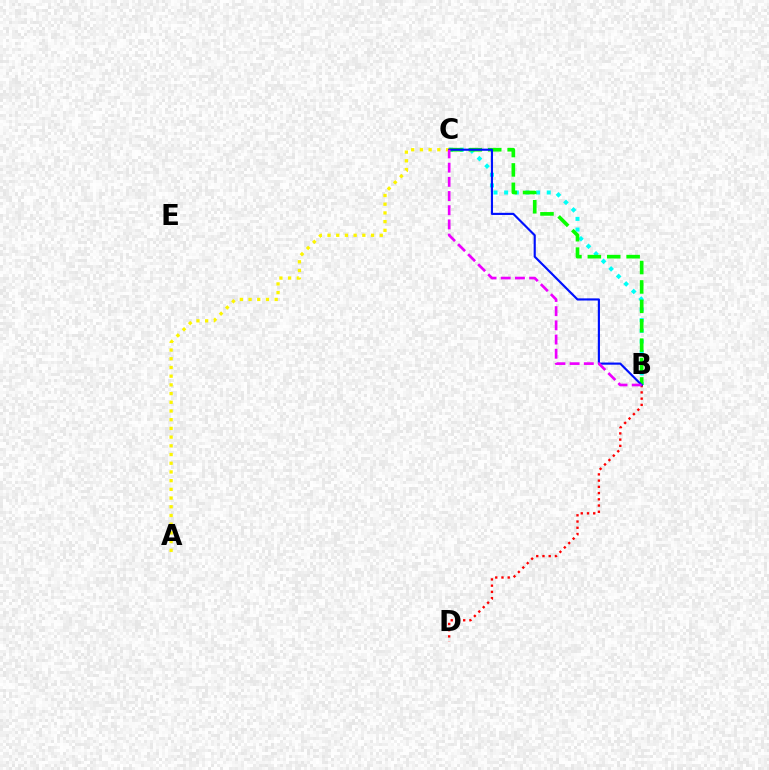{('B', 'D'): [{'color': '#ff0000', 'line_style': 'dotted', 'thickness': 1.69}], ('B', 'C'): [{'color': '#00fff6', 'line_style': 'dotted', 'thickness': 2.89}, {'color': '#08ff00', 'line_style': 'dashed', 'thickness': 2.64}, {'color': '#0010ff', 'line_style': 'solid', 'thickness': 1.55}, {'color': '#ee00ff', 'line_style': 'dashed', 'thickness': 1.93}], ('A', 'C'): [{'color': '#fcf500', 'line_style': 'dotted', 'thickness': 2.37}]}